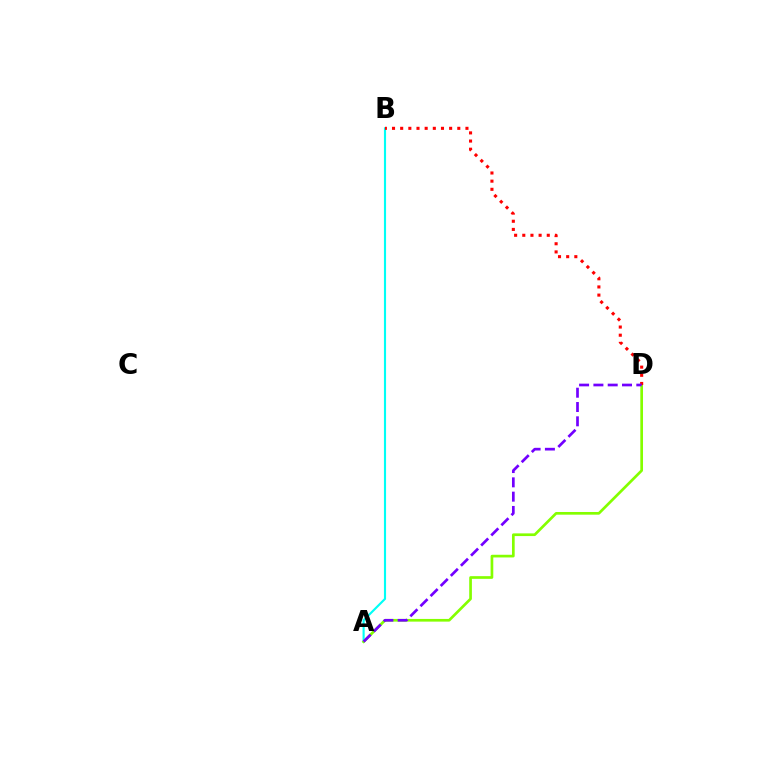{('A', 'B'): [{'color': '#00fff6', 'line_style': 'solid', 'thickness': 1.54}], ('A', 'D'): [{'color': '#84ff00', 'line_style': 'solid', 'thickness': 1.93}, {'color': '#7200ff', 'line_style': 'dashed', 'thickness': 1.94}], ('B', 'D'): [{'color': '#ff0000', 'line_style': 'dotted', 'thickness': 2.22}]}